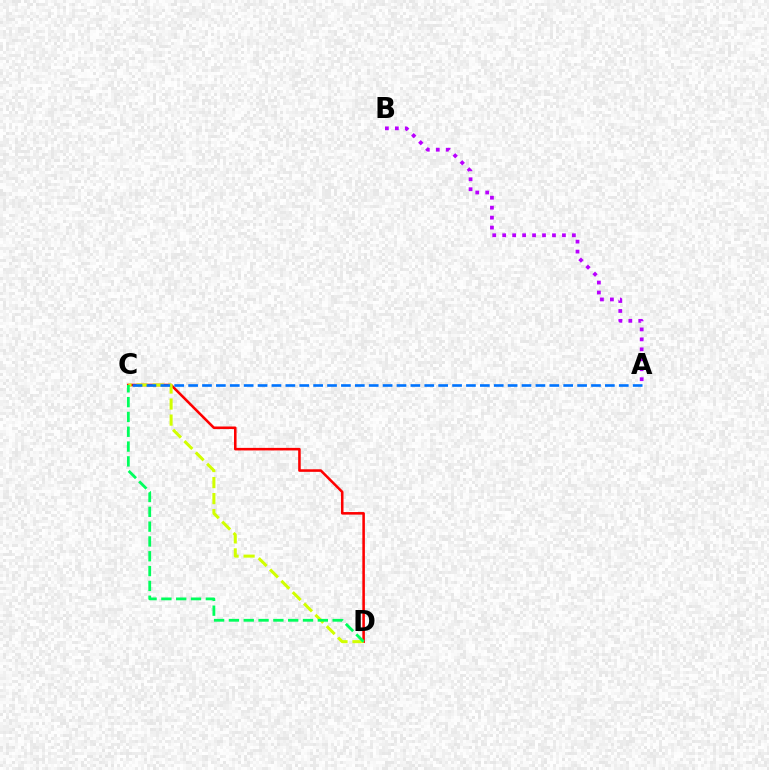{('C', 'D'): [{'color': '#ff0000', 'line_style': 'solid', 'thickness': 1.84}, {'color': '#d1ff00', 'line_style': 'dashed', 'thickness': 2.18}, {'color': '#00ff5c', 'line_style': 'dashed', 'thickness': 2.01}], ('A', 'C'): [{'color': '#0074ff', 'line_style': 'dashed', 'thickness': 1.89}], ('A', 'B'): [{'color': '#b900ff', 'line_style': 'dotted', 'thickness': 2.71}]}